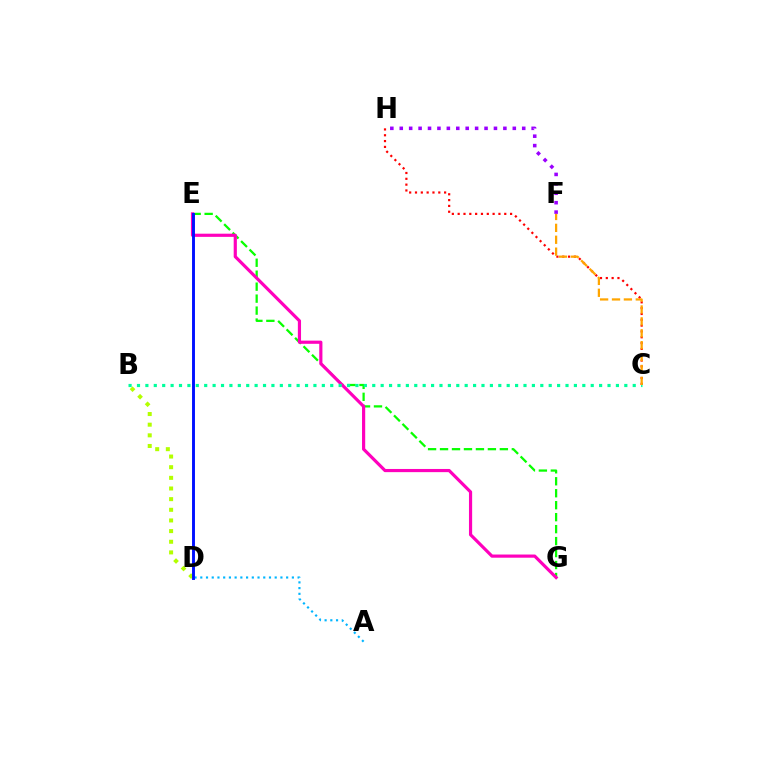{('C', 'H'): [{'color': '#ff0000', 'line_style': 'dotted', 'thickness': 1.58}], ('E', 'G'): [{'color': '#08ff00', 'line_style': 'dashed', 'thickness': 1.63}, {'color': '#ff00bd', 'line_style': 'solid', 'thickness': 2.28}], ('B', 'D'): [{'color': '#b3ff00', 'line_style': 'dotted', 'thickness': 2.89}], ('A', 'D'): [{'color': '#00b5ff', 'line_style': 'dotted', 'thickness': 1.56}], ('B', 'C'): [{'color': '#00ff9d', 'line_style': 'dotted', 'thickness': 2.28}], ('D', 'E'): [{'color': '#0010ff', 'line_style': 'solid', 'thickness': 2.1}], ('F', 'H'): [{'color': '#9b00ff', 'line_style': 'dotted', 'thickness': 2.56}], ('C', 'F'): [{'color': '#ffa500', 'line_style': 'dashed', 'thickness': 1.62}]}